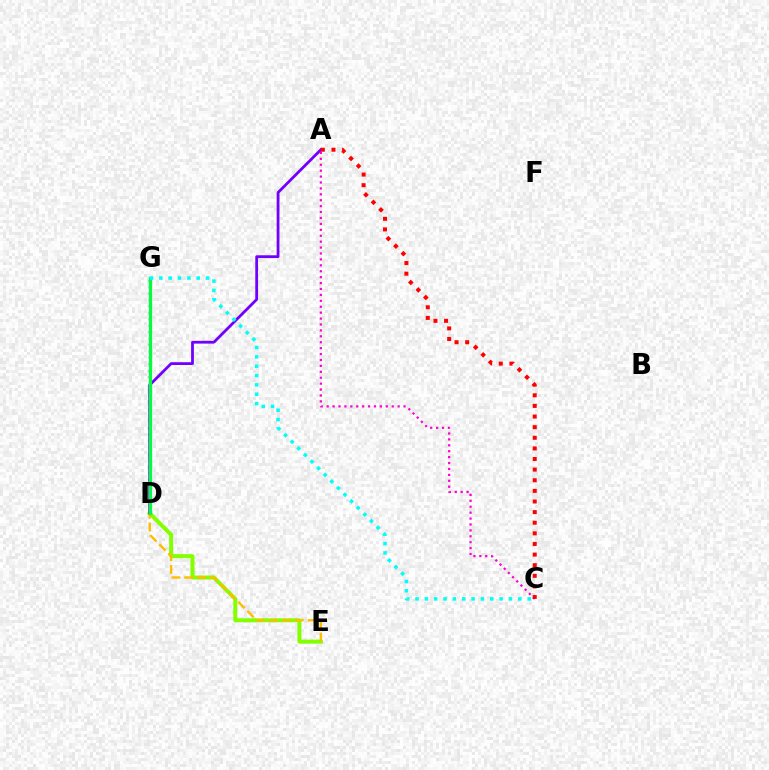{('D', 'G'): [{'color': '#004bff', 'line_style': 'dotted', 'thickness': 1.74}, {'color': '#00ff39', 'line_style': 'solid', 'thickness': 2.31}], ('D', 'E'): [{'color': '#84ff00', 'line_style': 'solid', 'thickness': 2.87}, {'color': '#ffbd00', 'line_style': 'dashed', 'thickness': 1.74}], ('A', 'D'): [{'color': '#7200ff', 'line_style': 'solid', 'thickness': 2.0}], ('C', 'G'): [{'color': '#00fff6', 'line_style': 'dotted', 'thickness': 2.54}], ('A', 'C'): [{'color': '#ff00cf', 'line_style': 'dotted', 'thickness': 1.61}, {'color': '#ff0000', 'line_style': 'dotted', 'thickness': 2.89}]}